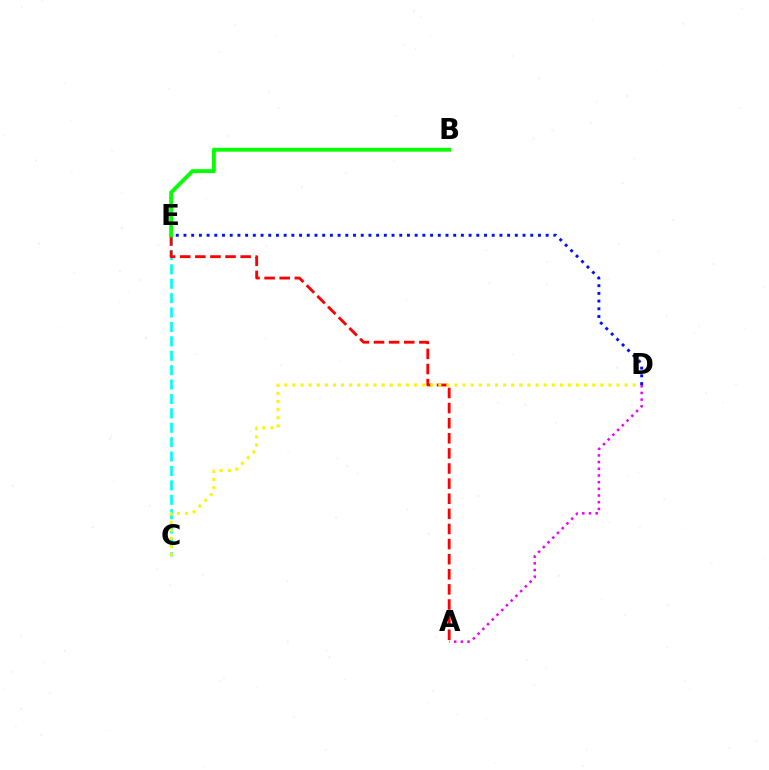{('C', 'E'): [{'color': '#00fff6', 'line_style': 'dashed', 'thickness': 1.96}], ('A', 'E'): [{'color': '#ff0000', 'line_style': 'dashed', 'thickness': 2.05}], ('C', 'D'): [{'color': '#fcf500', 'line_style': 'dotted', 'thickness': 2.2}], ('D', 'E'): [{'color': '#0010ff', 'line_style': 'dotted', 'thickness': 2.09}], ('B', 'E'): [{'color': '#08ff00', 'line_style': 'solid', 'thickness': 2.8}], ('A', 'D'): [{'color': '#ee00ff', 'line_style': 'dotted', 'thickness': 1.82}]}